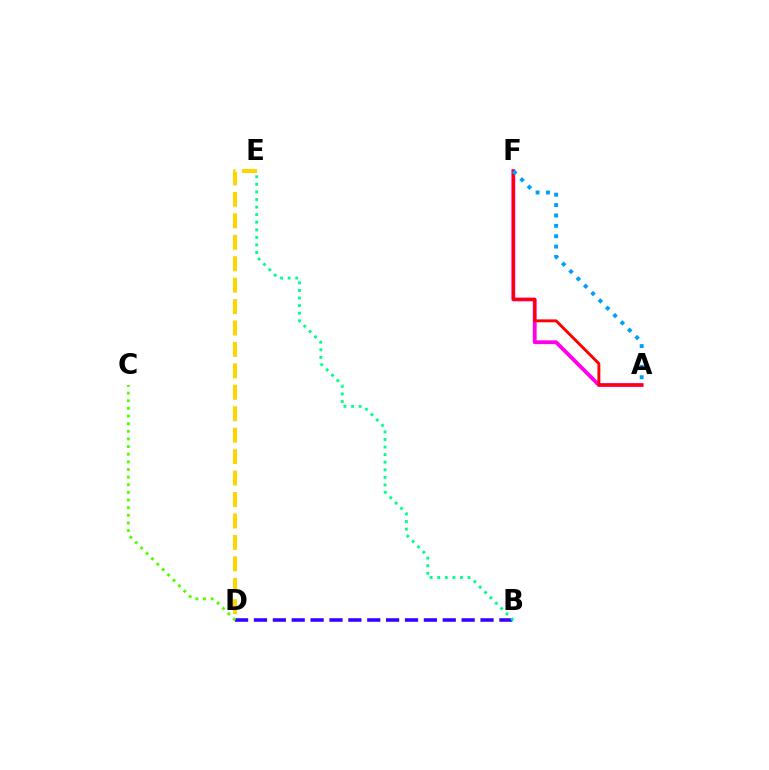{('A', 'F'): [{'color': '#ff00ed', 'line_style': 'solid', 'thickness': 2.75}, {'color': '#ff0000', 'line_style': 'solid', 'thickness': 2.09}, {'color': '#009eff', 'line_style': 'dotted', 'thickness': 2.82}], ('B', 'D'): [{'color': '#3700ff', 'line_style': 'dashed', 'thickness': 2.56}], ('C', 'D'): [{'color': '#4fff00', 'line_style': 'dotted', 'thickness': 2.07}], ('B', 'E'): [{'color': '#00ff86', 'line_style': 'dotted', 'thickness': 2.06}], ('D', 'E'): [{'color': '#ffd500', 'line_style': 'dashed', 'thickness': 2.91}]}